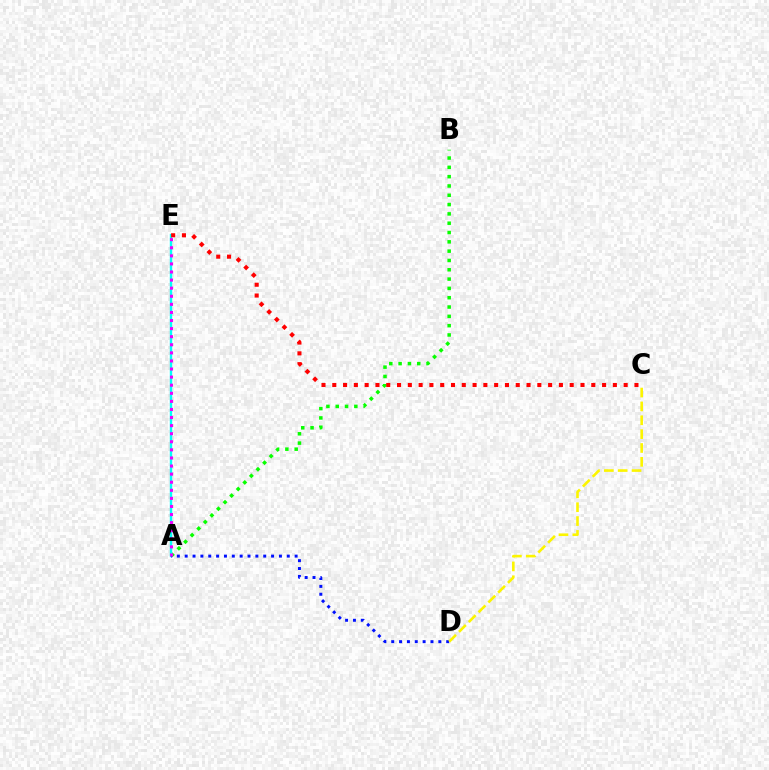{('A', 'B'): [{'color': '#08ff00', 'line_style': 'dotted', 'thickness': 2.53}], ('A', 'E'): [{'color': '#00fff6', 'line_style': 'solid', 'thickness': 1.72}, {'color': '#ee00ff', 'line_style': 'dotted', 'thickness': 2.2}], ('A', 'D'): [{'color': '#0010ff', 'line_style': 'dotted', 'thickness': 2.13}], ('C', 'D'): [{'color': '#fcf500', 'line_style': 'dashed', 'thickness': 1.88}], ('C', 'E'): [{'color': '#ff0000', 'line_style': 'dotted', 'thickness': 2.93}]}